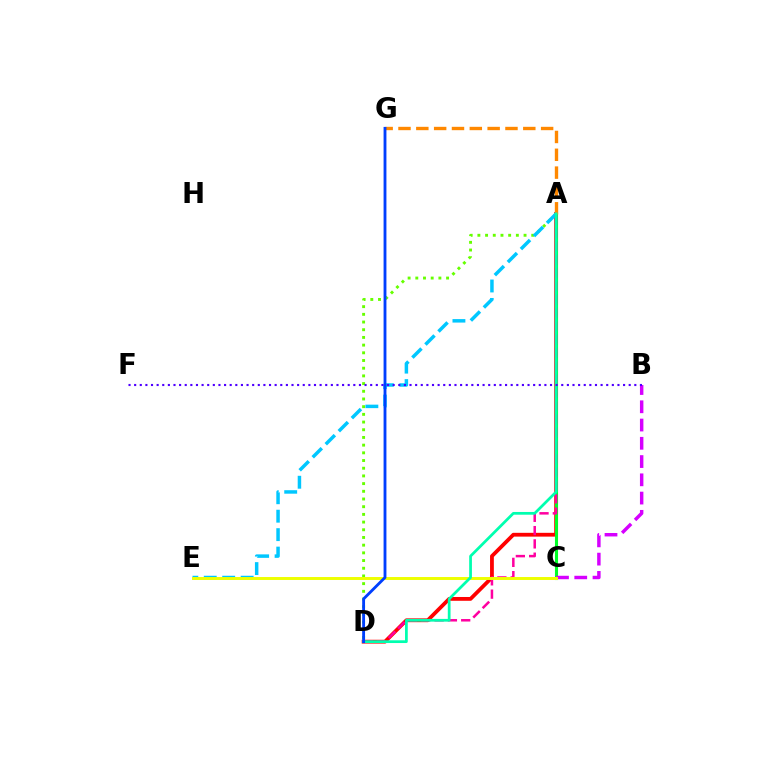{('A', 'D'): [{'color': '#ff0000', 'line_style': 'solid', 'thickness': 2.74}, {'color': '#66ff00', 'line_style': 'dotted', 'thickness': 2.09}, {'color': '#ff00a0', 'line_style': 'dashed', 'thickness': 1.81}, {'color': '#00ffaf', 'line_style': 'solid', 'thickness': 1.97}], ('A', 'C'): [{'color': '#00ff27', 'line_style': 'solid', 'thickness': 2.22}], ('B', 'C'): [{'color': '#d600ff', 'line_style': 'dashed', 'thickness': 2.48}], ('A', 'G'): [{'color': '#ff8800', 'line_style': 'dashed', 'thickness': 2.42}], ('A', 'E'): [{'color': '#00c7ff', 'line_style': 'dashed', 'thickness': 2.51}], ('C', 'E'): [{'color': '#eeff00', 'line_style': 'solid', 'thickness': 2.12}], ('D', 'G'): [{'color': '#003fff', 'line_style': 'solid', 'thickness': 2.05}], ('B', 'F'): [{'color': '#4f00ff', 'line_style': 'dotted', 'thickness': 1.53}]}